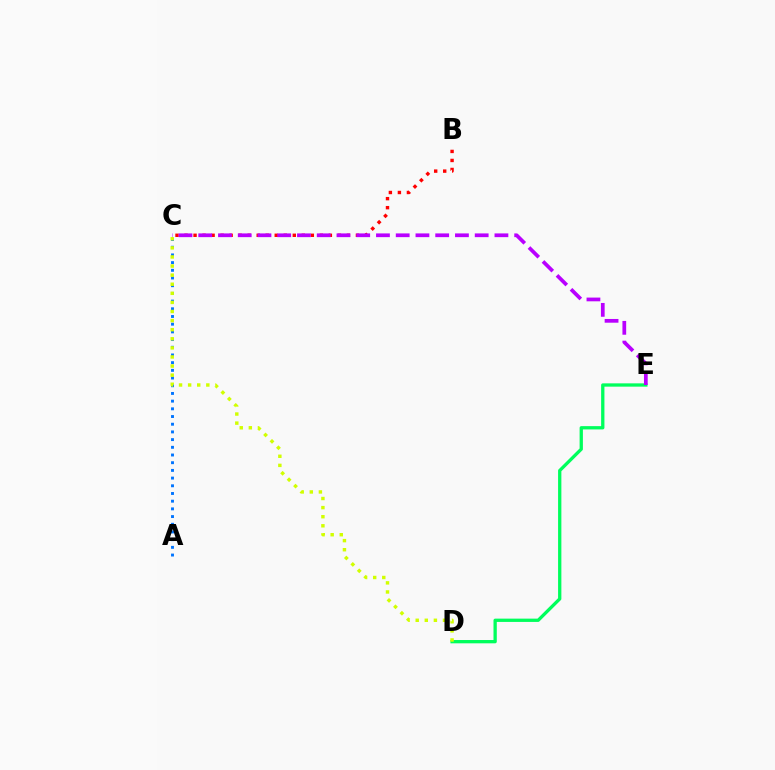{('D', 'E'): [{'color': '#00ff5c', 'line_style': 'solid', 'thickness': 2.37}], ('A', 'C'): [{'color': '#0074ff', 'line_style': 'dotted', 'thickness': 2.09}], ('B', 'C'): [{'color': '#ff0000', 'line_style': 'dotted', 'thickness': 2.45}], ('C', 'D'): [{'color': '#d1ff00', 'line_style': 'dotted', 'thickness': 2.47}], ('C', 'E'): [{'color': '#b900ff', 'line_style': 'dashed', 'thickness': 2.68}]}